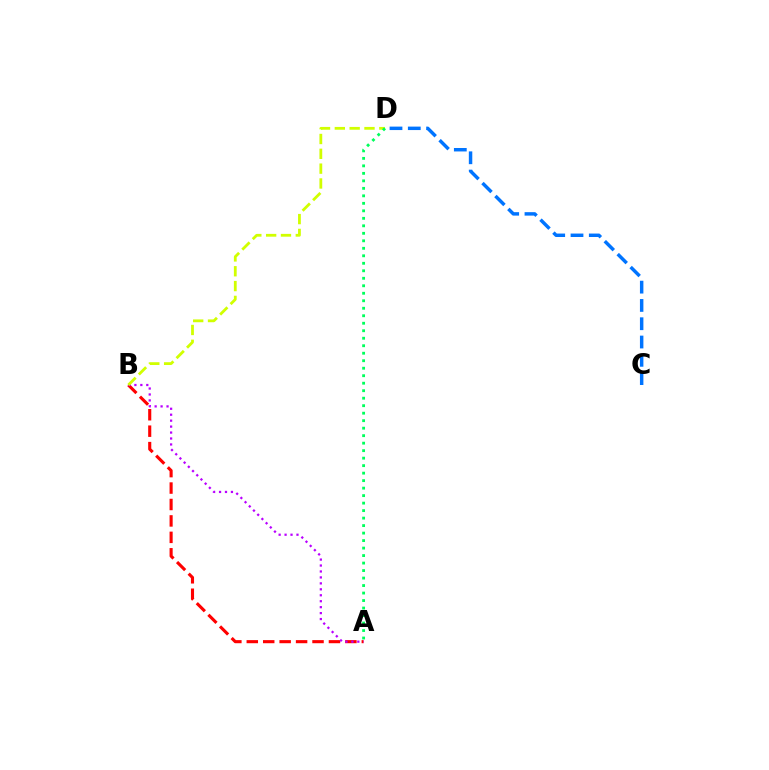{('A', 'B'): [{'color': '#ff0000', 'line_style': 'dashed', 'thickness': 2.23}, {'color': '#b900ff', 'line_style': 'dotted', 'thickness': 1.62}], ('C', 'D'): [{'color': '#0074ff', 'line_style': 'dashed', 'thickness': 2.49}], ('B', 'D'): [{'color': '#d1ff00', 'line_style': 'dashed', 'thickness': 2.01}], ('A', 'D'): [{'color': '#00ff5c', 'line_style': 'dotted', 'thickness': 2.04}]}